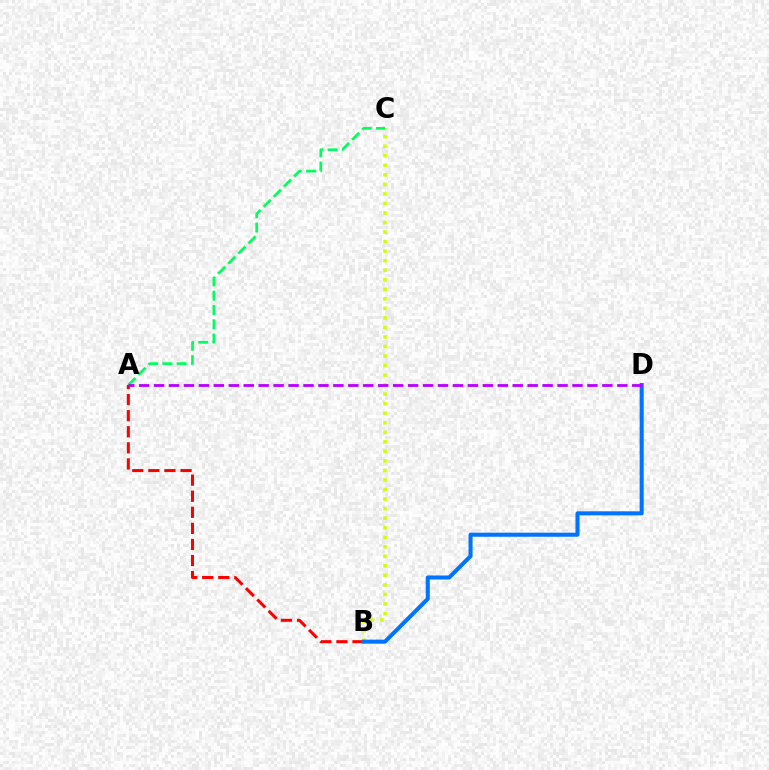{('B', 'C'): [{'color': '#d1ff00', 'line_style': 'dotted', 'thickness': 2.59}], ('A', 'C'): [{'color': '#00ff5c', 'line_style': 'dashed', 'thickness': 1.94}], ('A', 'B'): [{'color': '#ff0000', 'line_style': 'dashed', 'thickness': 2.18}], ('B', 'D'): [{'color': '#0074ff', 'line_style': 'solid', 'thickness': 2.92}], ('A', 'D'): [{'color': '#b900ff', 'line_style': 'dashed', 'thickness': 2.03}]}